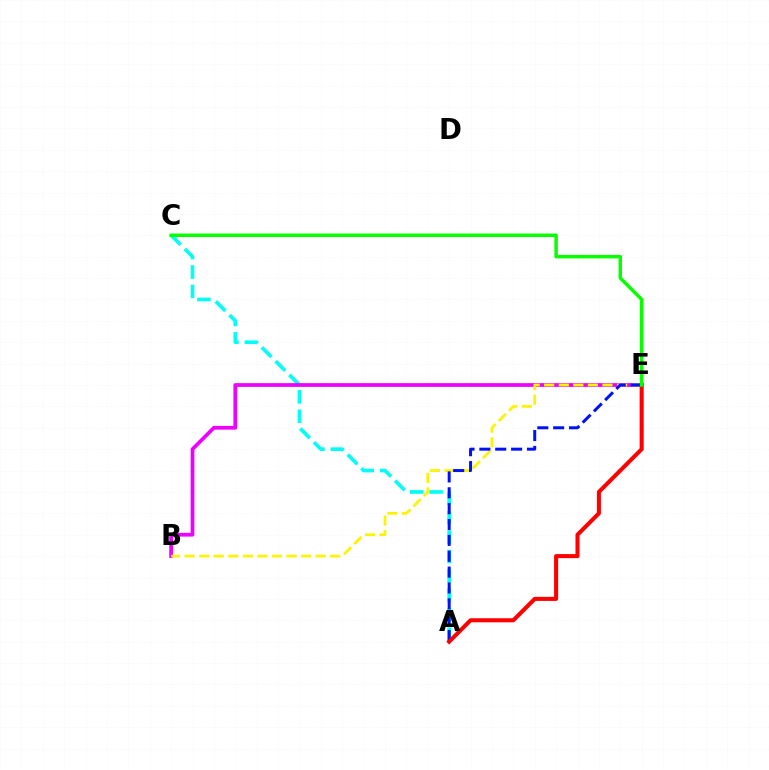{('A', 'C'): [{'color': '#00fff6', 'line_style': 'dashed', 'thickness': 2.64}], ('B', 'E'): [{'color': '#ee00ff', 'line_style': 'solid', 'thickness': 2.69}, {'color': '#fcf500', 'line_style': 'dashed', 'thickness': 1.98}], ('A', 'E'): [{'color': '#0010ff', 'line_style': 'dashed', 'thickness': 2.16}, {'color': '#ff0000', 'line_style': 'solid', 'thickness': 2.92}], ('C', 'E'): [{'color': '#08ff00', 'line_style': 'solid', 'thickness': 2.5}]}